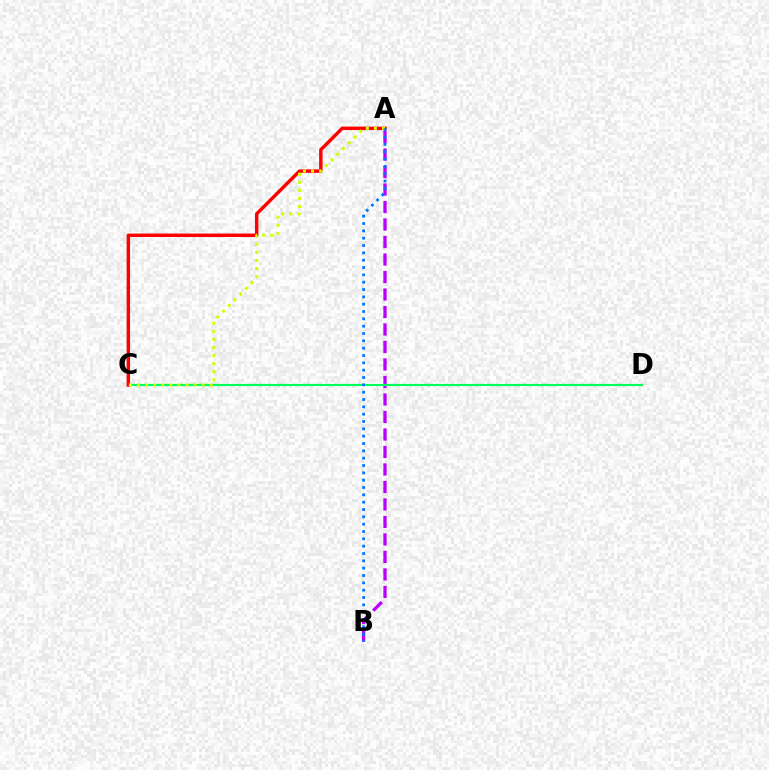{('A', 'B'): [{'color': '#b900ff', 'line_style': 'dashed', 'thickness': 2.38}, {'color': '#0074ff', 'line_style': 'dotted', 'thickness': 1.99}], ('C', 'D'): [{'color': '#00ff5c', 'line_style': 'solid', 'thickness': 1.55}], ('A', 'C'): [{'color': '#ff0000', 'line_style': 'solid', 'thickness': 2.48}, {'color': '#d1ff00', 'line_style': 'dotted', 'thickness': 2.19}]}